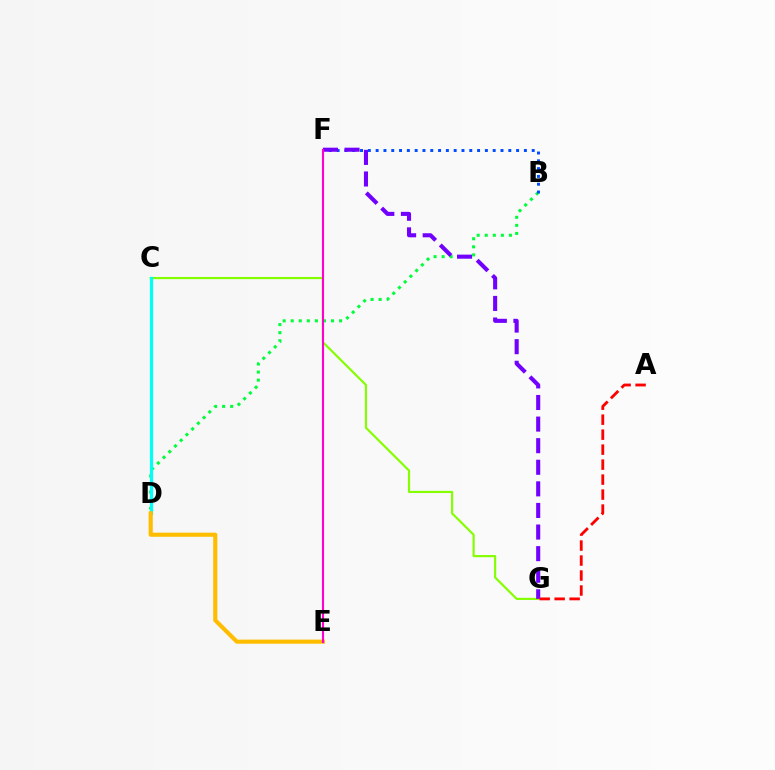{('C', 'G'): [{'color': '#84ff00', 'line_style': 'solid', 'thickness': 1.56}], ('B', 'D'): [{'color': '#00ff39', 'line_style': 'dotted', 'thickness': 2.19}], ('C', 'D'): [{'color': '#00fff6', 'line_style': 'solid', 'thickness': 2.32}], ('D', 'E'): [{'color': '#ffbd00', 'line_style': 'solid', 'thickness': 2.97}], ('B', 'F'): [{'color': '#004bff', 'line_style': 'dotted', 'thickness': 2.12}], ('F', 'G'): [{'color': '#7200ff', 'line_style': 'dashed', 'thickness': 2.93}], ('A', 'G'): [{'color': '#ff0000', 'line_style': 'dashed', 'thickness': 2.04}], ('E', 'F'): [{'color': '#ff00cf', 'line_style': 'solid', 'thickness': 1.51}]}